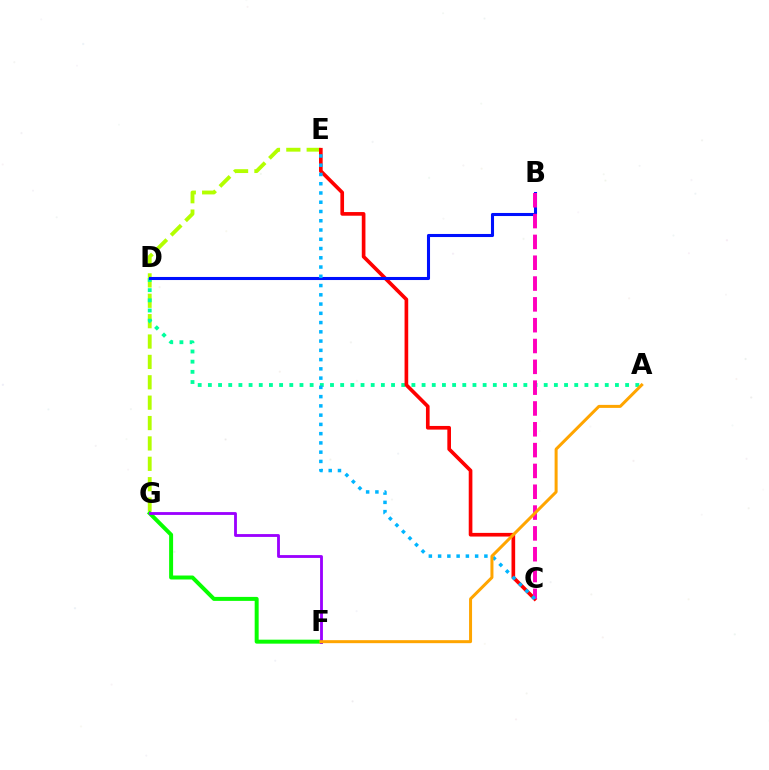{('E', 'G'): [{'color': '#b3ff00', 'line_style': 'dashed', 'thickness': 2.77}], ('F', 'G'): [{'color': '#08ff00', 'line_style': 'solid', 'thickness': 2.86}, {'color': '#9b00ff', 'line_style': 'solid', 'thickness': 2.04}], ('A', 'D'): [{'color': '#00ff9d', 'line_style': 'dotted', 'thickness': 2.76}], ('C', 'E'): [{'color': '#ff0000', 'line_style': 'solid', 'thickness': 2.63}, {'color': '#00b5ff', 'line_style': 'dotted', 'thickness': 2.52}], ('B', 'D'): [{'color': '#0010ff', 'line_style': 'solid', 'thickness': 2.21}], ('B', 'C'): [{'color': '#ff00bd', 'line_style': 'dashed', 'thickness': 2.83}], ('A', 'F'): [{'color': '#ffa500', 'line_style': 'solid', 'thickness': 2.16}]}